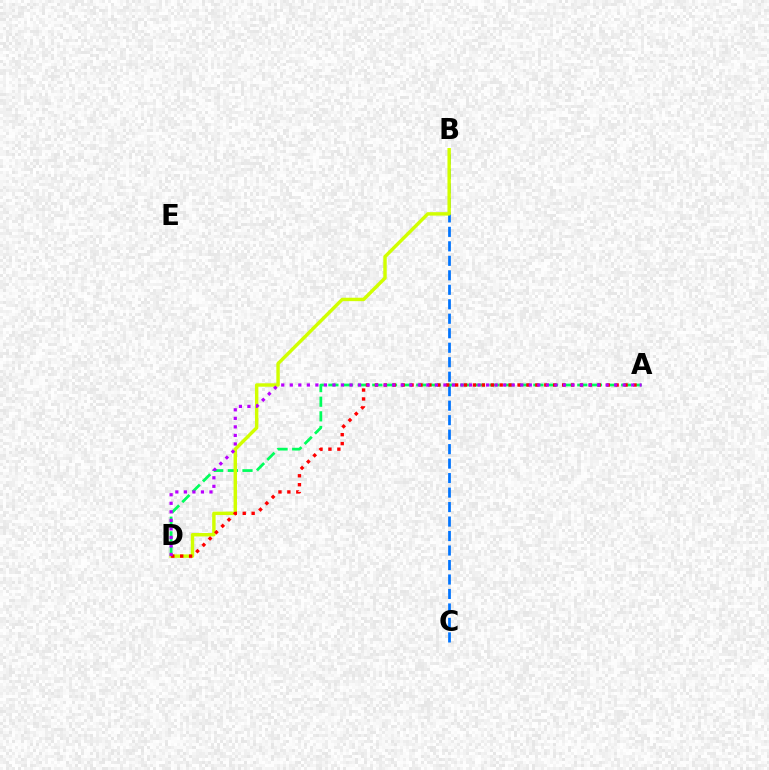{('B', 'C'): [{'color': '#0074ff', 'line_style': 'dashed', 'thickness': 1.97}], ('A', 'D'): [{'color': '#00ff5c', 'line_style': 'dashed', 'thickness': 1.99}, {'color': '#ff0000', 'line_style': 'dotted', 'thickness': 2.42}, {'color': '#b900ff', 'line_style': 'dotted', 'thickness': 2.32}], ('B', 'D'): [{'color': '#d1ff00', 'line_style': 'solid', 'thickness': 2.46}]}